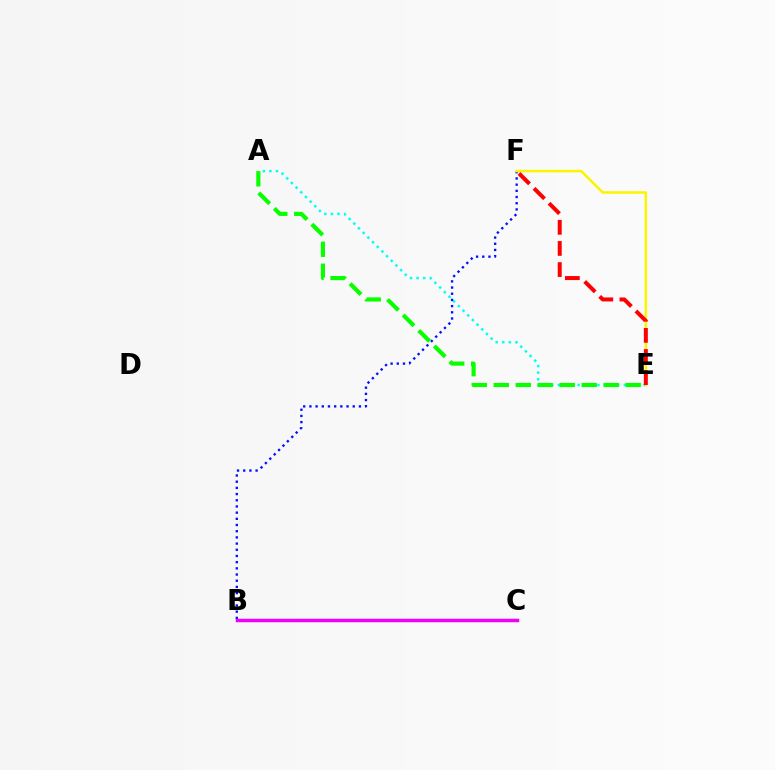{('A', 'E'): [{'color': '#00fff6', 'line_style': 'dotted', 'thickness': 1.79}, {'color': '#08ff00', 'line_style': 'dashed', 'thickness': 2.99}], ('B', 'F'): [{'color': '#0010ff', 'line_style': 'dotted', 'thickness': 1.68}], ('B', 'C'): [{'color': '#ee00ff', 'line_style': 'solid', 'thickness': 2.49}], ('E', 'F'): [{'color': '#fcf500', 'line_style': 'solid', 'thickness': 1.82}, {'color': '#ff0000', 'line_style': 'dashed', 'thickness': 2.87}]}